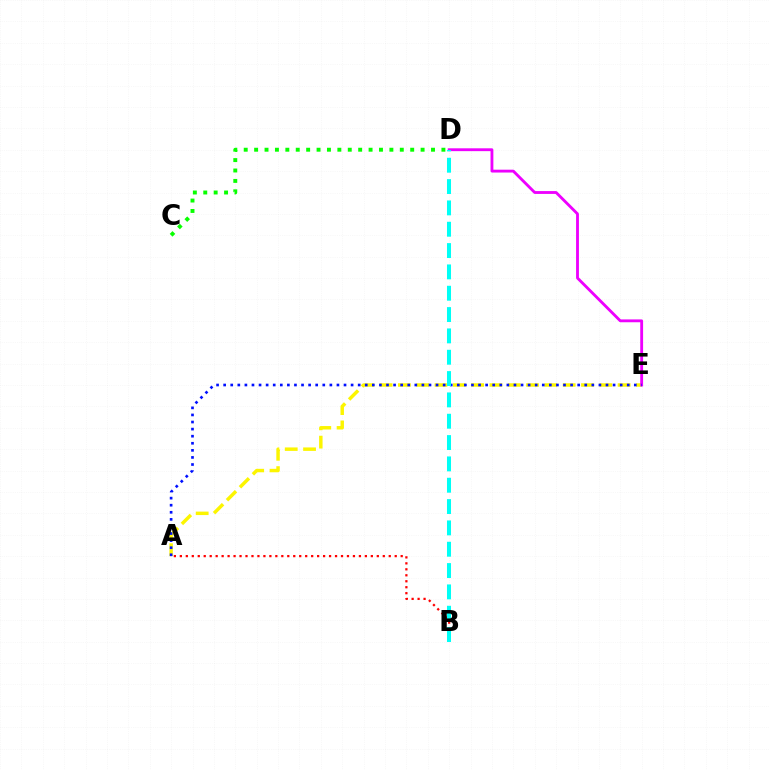{('A', 'E'): [{'color': '#fcf500', 'line_style': 'dashed', 'thickness': 2.49}, {'color': '#0010ff', 'line_style': 'dotted', 'thickness': 1.92}], ('D', 'E'): [{'color': '#ee00ff', 'line_style': 'solid', 'thickness': 2.05}], ('C', 'D'): [{'color': '#08ff00', 'line_style': 'dotted', 'thickness': 2.83}], ('A', 'B'): [{'color': '#ff0000', 'line_style': 'dotted', 'thickness': 1.62}], ('B', 'D'): [{'color': '#00fff6', 'line_style': 'dashed', 'thickness': 2.9}]}